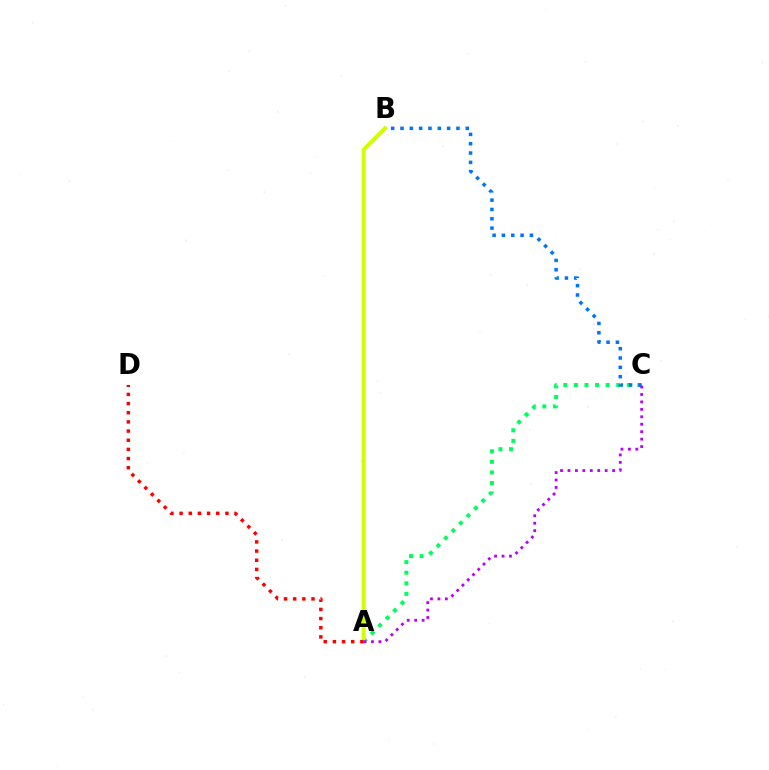{('A', 'C'): [{'color': '#00ff5c', 'line_style': 'dotted', 'thickness': 2.88}, {'color': '#b900ff', 'line_style': 'dotted', 'thickness': 2.02}], ('B', 'C'): [{'color': '#0074ff', 'line_style': 'dotted', 'thickness': 2.53}], ('A', 'B'): [{'color': '#d1ff00', 'line_style': 'solid', 'thickness': 2.9}], ('A', 'D'): [{'color': '#ff0000', 'line_style': 'dotted', 'thickness': 2.49}]}